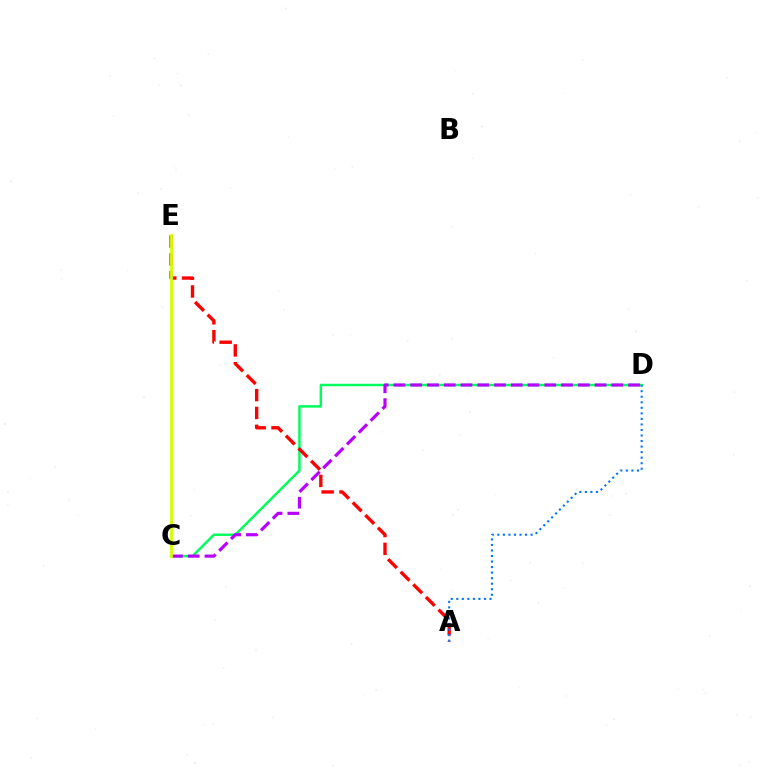{('C', 'D'): [{'color': '#00ff5c', 'line_style': 'solid', 'thickness': 1.78}, {'color': '#b900ff', 'line_style': 'dashed', 'thickness': 2.28}], ('A', 'E'): [{'color': '#ff0000', 'line_style': 'dashed', 'thickness': 2.42}], ('C', 'E'): [{'color': '#d1ff00', 'line_style': 'solid', 'thickness': 2.01}], ('A', 'D'): [{'color': '#0074ff', 'line_style': 'dotted', 'thickness': 1.5}]}